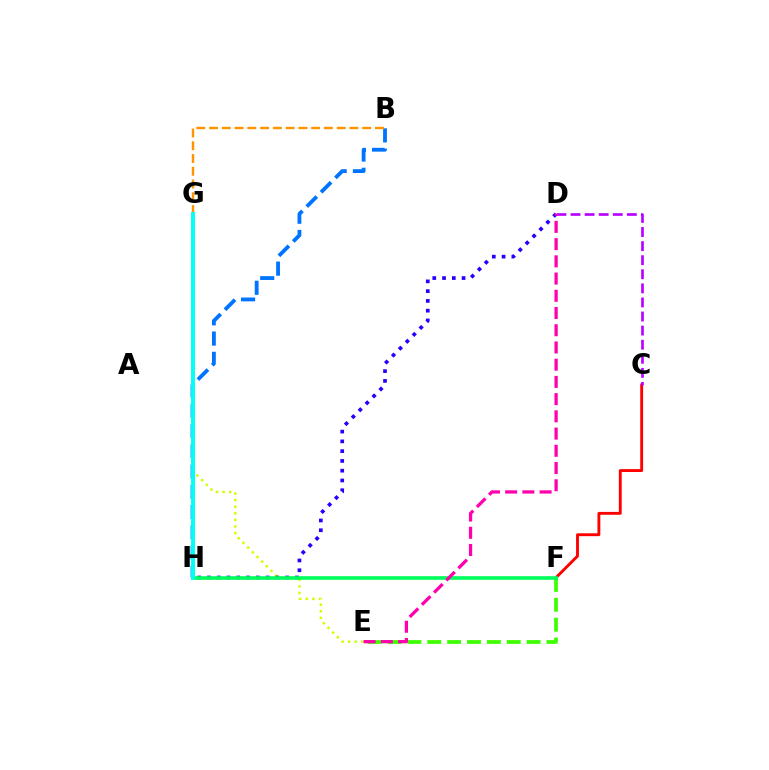{('B', 'H'): [{'color': '#0074ff', 'line_style': 'dashed', 'thickness': 2.75}], ('B', 'G'): [{'color': '#ff9400', 'line_style': 'dashed', 'thickness': 1.73}], ('E', 'G'): [{'color': '#d1ff00', 'line_style': 'dotted', 'thickness': 1.79}], ('D', 'H'): [{'color': '#2500ff', 'line_style': 'dotted', 'thickness': 2.66}], ('C', 'F'): [{'color': '#ff0000', 'line_style': 'solid', 'thickness': 2.07}], ('E', 'F'): [{'color': '#3dff00', 'line_style': 'dashed', 'thickness': 2.7}], ('C', 'D'): [{'color': '#b900ff', 'line_style': 'dashed', 'thickness': 1.91}], ('F', 'H'): [{'color': '#00ff5c', 'line_style': 'solid', 'thickness': 2.63}], ('G', 'H'): [{'color': '#00fff6', 'line_style': 'solid', 'thickness': 2.81}], ('D', 'E'): [{'color': '#ff00ac', 'line_style': 'dashed', 'thickness': 2.34}]}